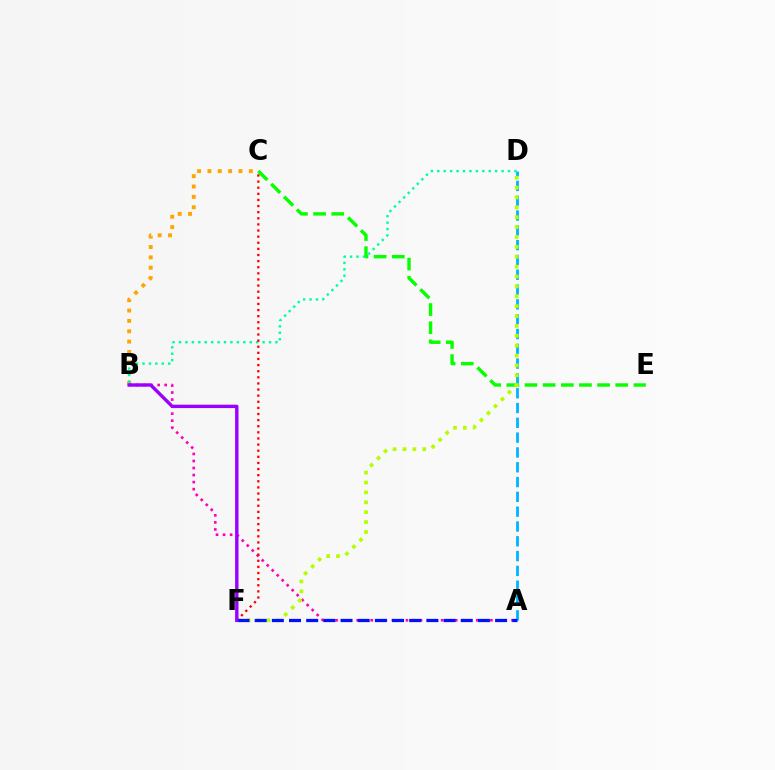{('B', 'C'): [{'color': '#ffa500', 'line_style': 'dotted', 'thickness': 2.81}], ('A', 'D'): [{'color': '#00b5ff', 'line_style': 'dashed', 'thickness': 2.01}], ('A', 'B'): [{'color': '#ff00bd', 'line_style': 'dotted', 'thickness': 1.91}], ('C', 'E'): [{'color': '#08ff00', 'line_style': 'dashed', 'thickness': 2.47}], ('B', 'D'): [{'color': '#00ff9d', 'line_style': 'dotted', 'thickness': 1.75}], ('C', 'F'): [{'color': '#ff0000', 'line_style': 'dotted', 'thickness': 1.66}], ('D', 'F'): [{'color': '#b3ff00', 'line_style': 'dotted', 'thickness': 2.69}], ('A', 'F'): [{'color': '#0010ff', 'line_style': 'dashed', 'thickness': 2.33}], ('B', 'F'): [{'color': '#9b00ff', 'line_style': 'solid', 'thickness': 2.44}]}